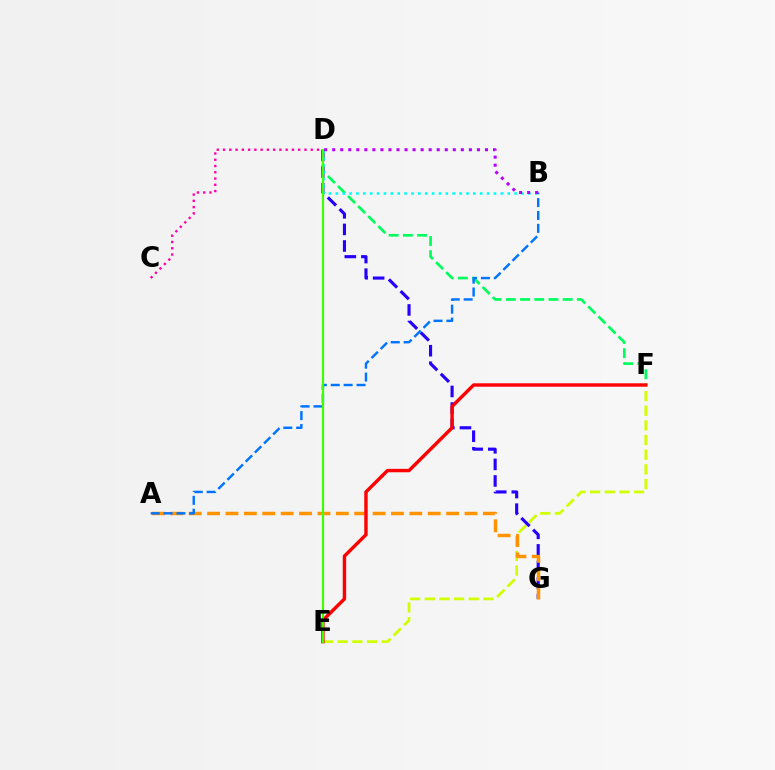{('D', 'F'): [{'color': '#00ff5c', 'line_style': 'dashed', 'thickness': 1.93}], ('E', 'F'): [{'color': '#d1ff00', 'line_style': 'dashed', 'thickness': 1.99}, {'color': '#ff0000', 'line_style': 'solid', 'thickness': 2.46}], ('D', 'G'): [{'color': '#2500ff', 'line_style': 'dashed', 'thickness': 2.25}], ('A', 'G'): [{'color': '#ff9400', 'line_style': 'dashed', 'thickness': 2.5}], ('B', 'D'): [{'color': '#00fff6', 'line_style': 'dotted', 'thickness': 1.87}, {'color': '#b900ff', 'line_style': 'dotted', 'thickness': 2.18}], ('C', 'D'): [{'color': '#ff00ac', 'line_style': 'dotted', 'thickness': 1.7}], ('A', 'B'): [{'color': '#0074ff', 'line_style': 'dashed', 'thickness': 1.75}], ('D', 'E'): [{'color': '#3dff00', 'line_style': 'solid', 'thickness': 1.56}]}